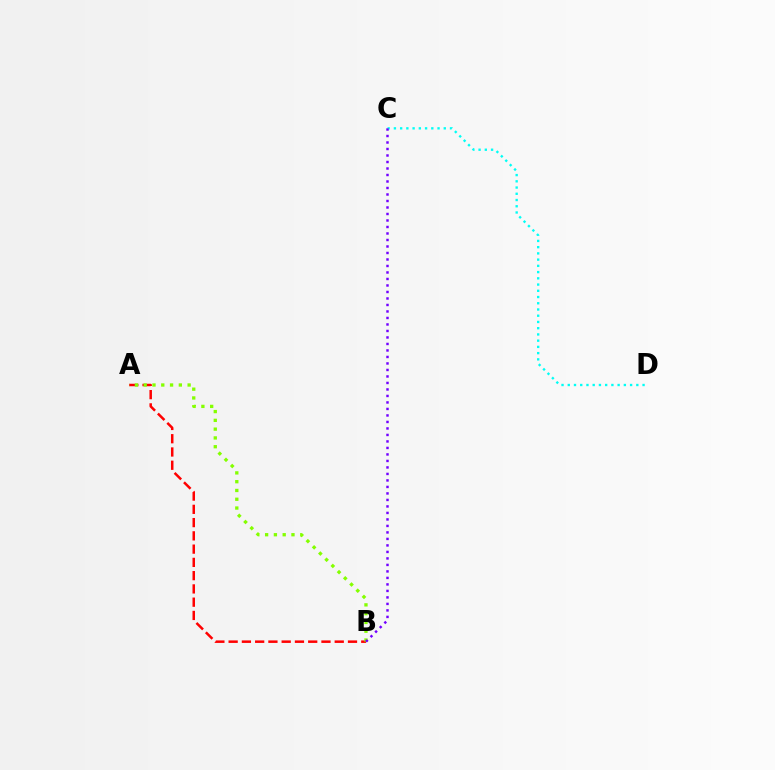{('A', 'B'): [{'color': '#ff0000', 'line_style': 'dashed', 'thickness': 1.8}, {'color': '#84ff00', 'line_style': 'dotted', 'thickness': 2.39}], ('C', 'D'): [{'color': '#00fff6', 'line_style': 'dotted', 'thickness': 1.69}], ('B', 'C'): [{'color': '#7200ff', 'line_style': 'dotted', 'thickness': 1.77}]}